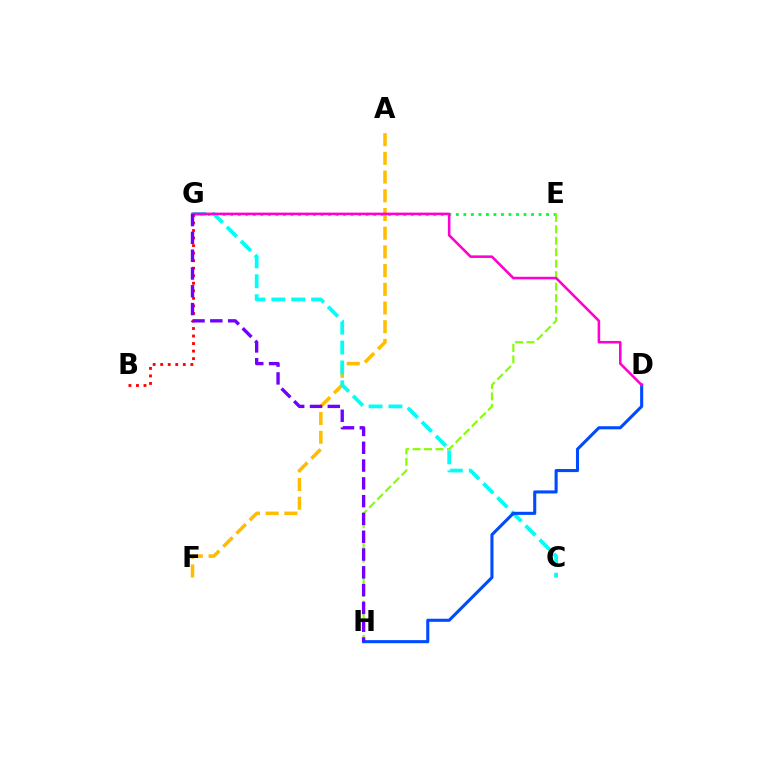{('E', 'G'): [{'color': '#00ff39', 'line_style': 'dotted', 'thickness': 2.04}], ('E', 'H'): [{'color': '#84ff00', 'line_style': 'dashed', 'thickness': 1.56}], ('A', 'F'): [{'color': '#ffbd00', 'line_style': 'dashed', 'thickness': 2.54}], ('C', 'G'): [{'color': '#00fff6', 'line_style': 'dashed', 'thickness': 2.7}], ('D', 'H'): [{'color': '#004bff', 'line_style': 'solid', 'thickness': 2.22}], ('B', 'G'): [{'color': '#ff0000', 'line_style': 'dotted', 'thickness': 2.05}], ('D', 'G'): [{'color': '#ff00cf', 'line_style': 'solid', 'thickness': 1.85}], ('G', 'H'): [{'color': '#7200ff', 'line_style': 'dashed', 'thickness': 2.42}]}